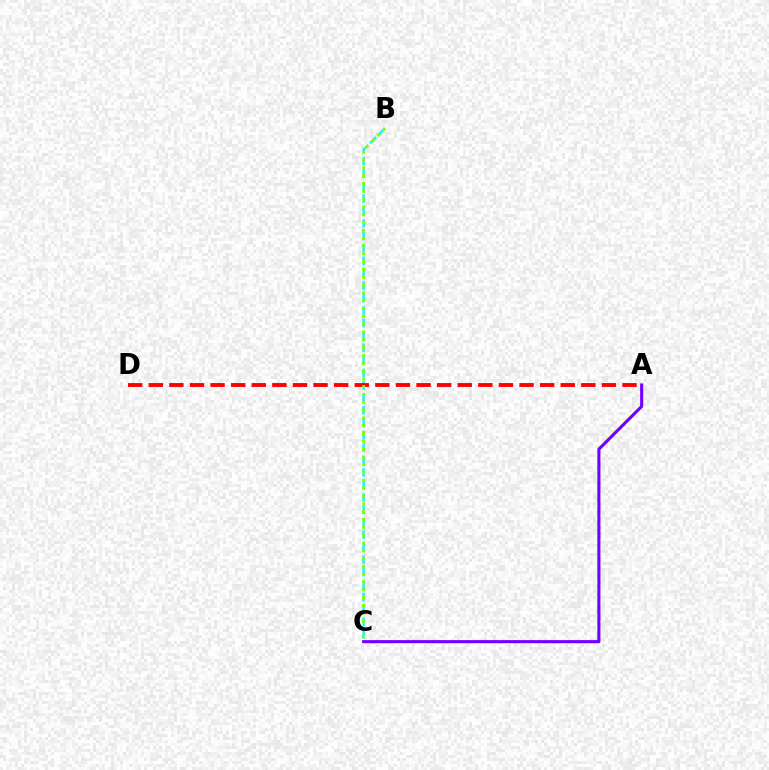{('B', 'C'): [{'color': '#00fff6', 'line_style': 'dashed', 'thickness': 1.69}, {'color': '#84ff00', 'line_style': 'dotted', 'thickness': 2.12}], ('A', 'C'): [{'color': '#7200ff', 'line_style': 'solid', 'thickness': 2.23}], ('A', 'D'): [{'color': '#ff0000', 'line_style': 'dashed', 'thickness': 2.8}]}